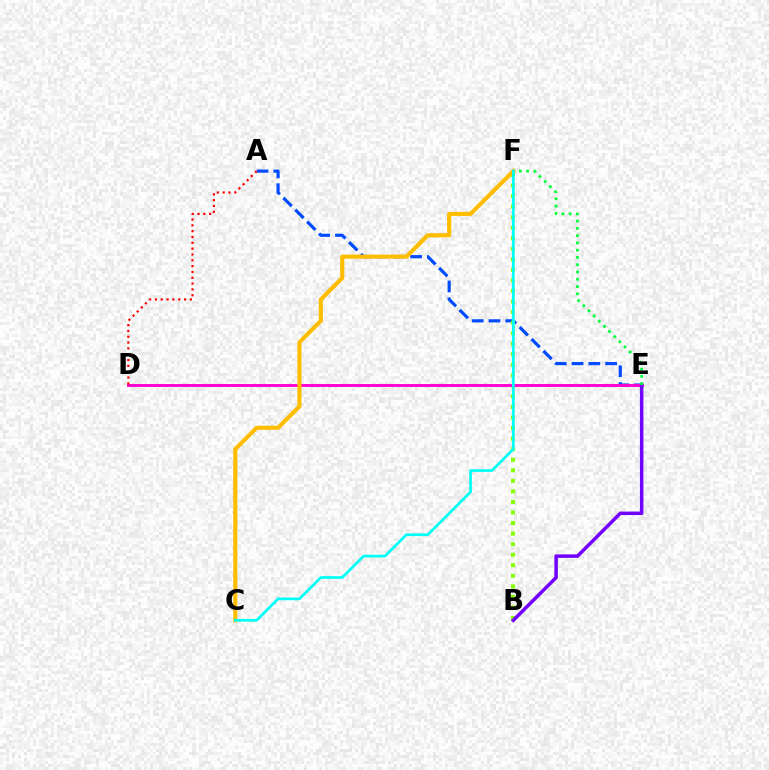{('A', 'E'): [{'color': '#004bff', 'line_style': 'dashed', 'thickness': 2.28}], ('B', 'F'): [{'color': '#84ff00', 'line_style': 'dotted', 'thickness': 2.87}], ('D', 'E'): [{'color': '#ff00cf', 'line_style': 'solid', 'thickness': 2.08}], ('C', 'F'): [{'color': '#ffbd00', 'line_style': 'solid', 'thickness': 2.97}, {'color': '#00fff6', 'line_style': 'solid', 'thickness': 1.95}], ('A', 'D'): [{'color': '#ff0000', 'line_style': 'dotted', 'thickness': 1.58}], ('B', 'E'): [{'color': '#7200ff', 'line_style': 'solid', 'thickness': 2.52}], ('E', 'F'): [{'color': '#00ff39', 'line_style': 'dotted', 'thickness': 1.98}]}